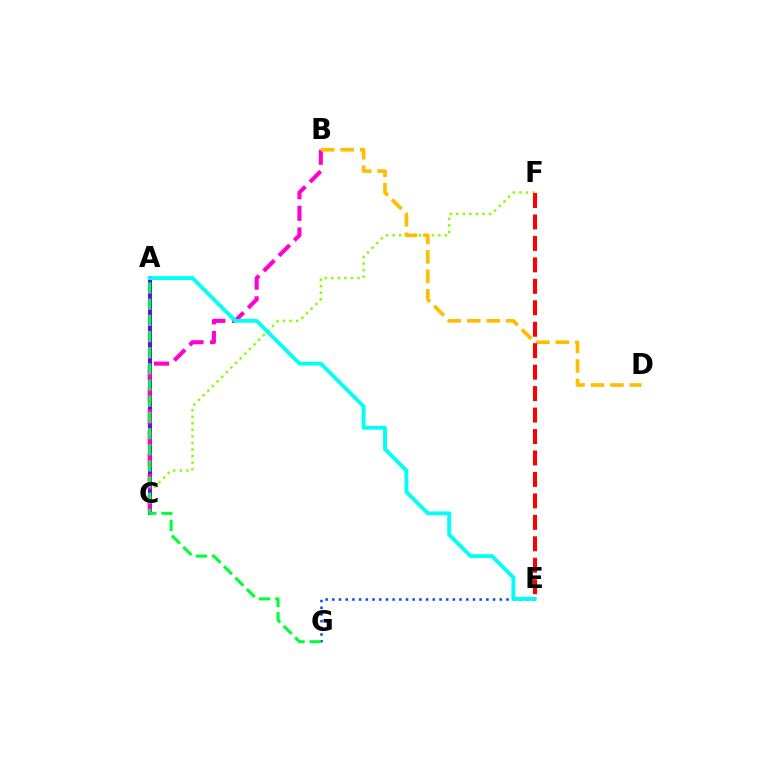{('C', 'F'): [{'color': '#84ff00', 'line_style': 'dotted', 'thickness': 1.78}], ('A', 'C'): [{'color': '#7200ff', 'line_style': 'solid', 'thickness': 2.92}], ('B', 'C'): [{'color': '#ff00cf', 'line_style': 'dashed', 'thickness': 2.94}], ('E', 'G'): [{'color': '#004bff', 'line_style': 'dotted', 'thickness': 1.82}], ('A', 'G'): [{'color': '#00ff39', 'line_style': 'dashed', 'thickness': 2.2}], ('B', 'D'): [{'color': '#ffbd00', 'line_style': 'dashed', 'thickness': 2.65}], ('E', 'F'): [{'color': '#ff0000', 'line_style': 'dashed', 'thickness': 2.91}], ('A', 'E'): [{'color': '#00fff6', 'line_style': 'solid', 'thickness': 2.78}]}